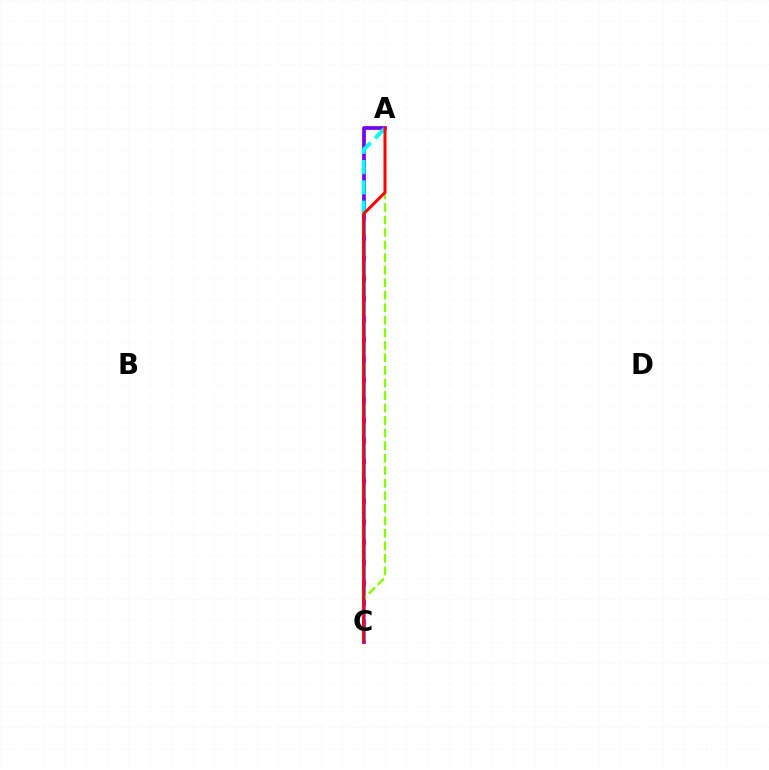{('A', 'C'): [{'color': '#7200ff', 'line_style': 'solid', 'thickness': 2.66}, {'color': '#84ff00', 'line_style': 'dashed', 'thickness': 1.7}, {'color': '#00fff6', 'line_style': 'dashed', 'thickness': 2.75}, {'color': '#ff0000', 'line_style': 'solid', 'thickness': 2.13}]}